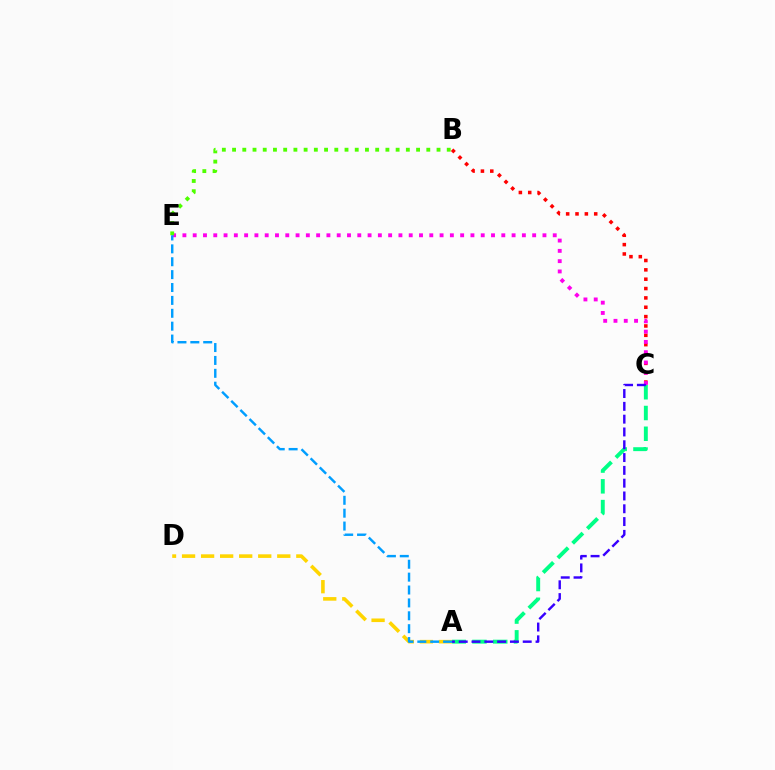{('B', 'C'): [{'color': '#ff0000', 'line_style': 'dotted', 'thickness': 2.54}], ('C', 'E'): [{'color': '#ff00ed', 'line_style': 'dotted', 'thickness': 2.79}], ('A', 'C'): [{'color': '#00ff86', 'line_style': 'dashed', 'thickness': 2.82}, {'color': '#3700ff', 'line_style': 'dashed', 'thickness': 1.74}], ('A', 'D'): [{'color': '#ffd500', 'line_style': 'dashed', 'thickness': 2.59}], ('B', 'E'): [{'color': '#4fff00', 'line_style': 'dotted', 'thickness': 2.78}], ('A', 'E'): [{'color': '#009eff', 'line_style': 'dashed', 'thickness': 1.75}]}